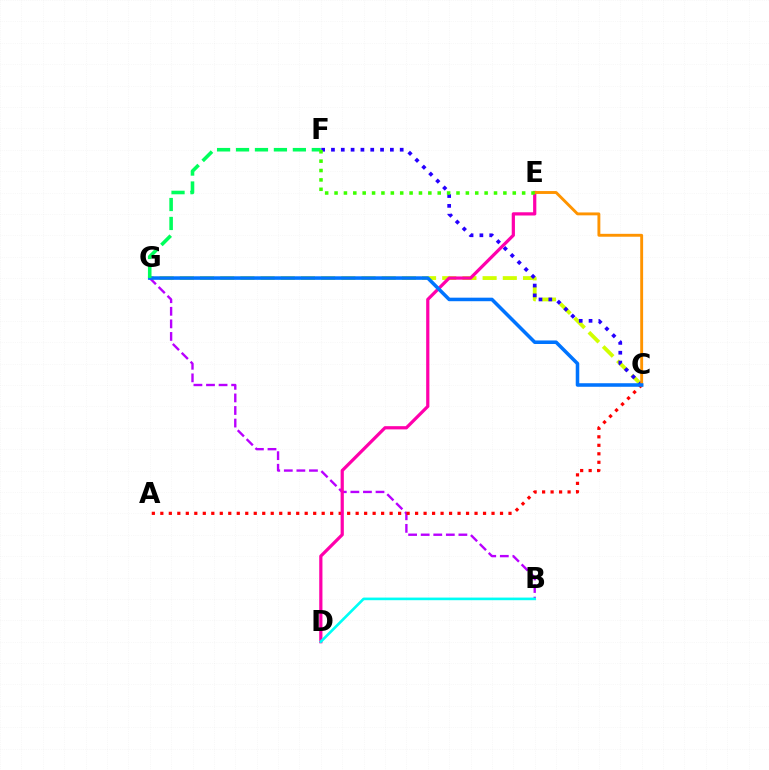{('C', 'G'): [{'color': '#d1ff00', 'line_style': 'dashed', 'thickness': 2.74}, {'color': '#0074ff', 'line_style': 'solid', 'thickness': 2.55}], ('B', 'G'): [{'color': '#b900ff', 'line_style': 'dashed', 'thickness': 1.71}], ('A', 'C'): [{'color': '#ff0000', 'line_style': 'dotted', 'thickness': 2.31}], ('C', 'F'): [{'color': '#2500ff', 'line_style': 'dotted', 'thickness': 2.67}], ('D', 'E'): [{'color': '#ff00ac', 'line_style': 'solid', 'thickness': 2.32}], ('C', 'E'): [{'color': '#ff9400', 'line_style': 'solid', 'thickness': 2.08}], ('B', 'D'): [{'color': '#00fff6', 'line_style': 'solid', 'thickness': 1.89}], ('F', 'G'): [{'color': '#00ff5c', 'line_style': 'dashed', 'thickness': 2.57}], ('E', 'F'): [{'color': '#3dff00', 'line_style': 'dotted', 'thickness': 2.55}]}